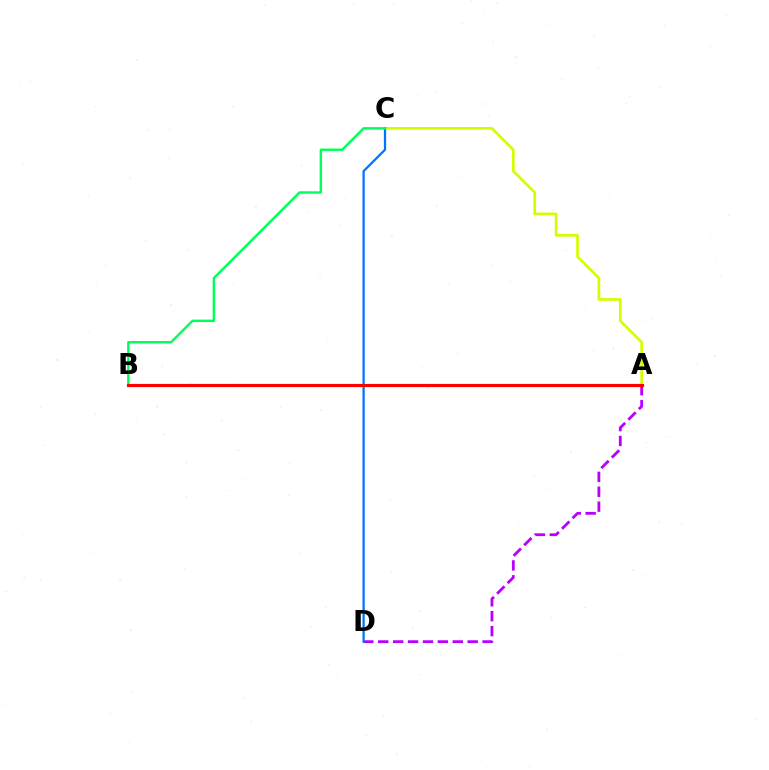{('A', 'D'): [{'color': '#b900ff', 'line_style': 'dashed', 'thickness': 2.03}], ('A', 'C'): [{'color': '#d1ff00', 'line_style': 'solid', 'thickness': 1.94}], ('C', 'D'): [{'color': '#0074ff', 'line_style': 'solid', 'thickness': 1.63}], ('B', 'C'): [{'color': '#00ff5c', 'line_style': 'solid', 'thickness': 1.74}], ('A', 'B'): [{'color': '#ff0000', 'line_style': 'solid', 'thickness': 2.27}]}